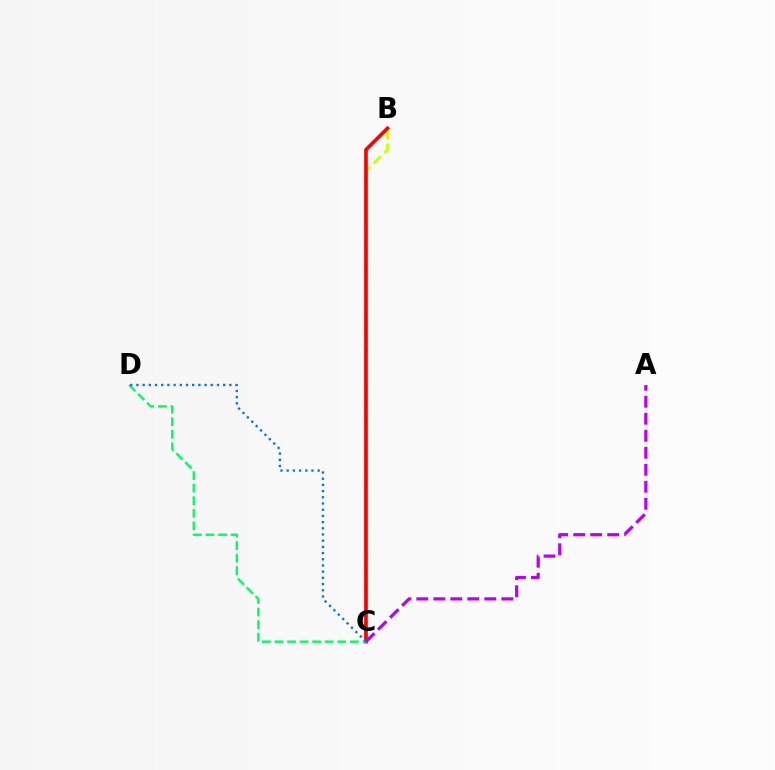{('B', 'C'): [{'color': '#d1ff00', 'line_style': 'dashed', 'thickness': 2.07}, {'color': '#ff0000', 'line_style': 'solid', 'thickness': 2.64}], ('A', 'C'): [{'color': '#b900ff', 'line_style': 'dashed', 'thickness': 2.31}], ('C', 'D'): [{'color': '#00ff5c', 'line_style': 'dashed', 'thickness': 1.71}, {'color': '#0074ff', 'line_style': 'dotted', 'thickness': 1.68}]}